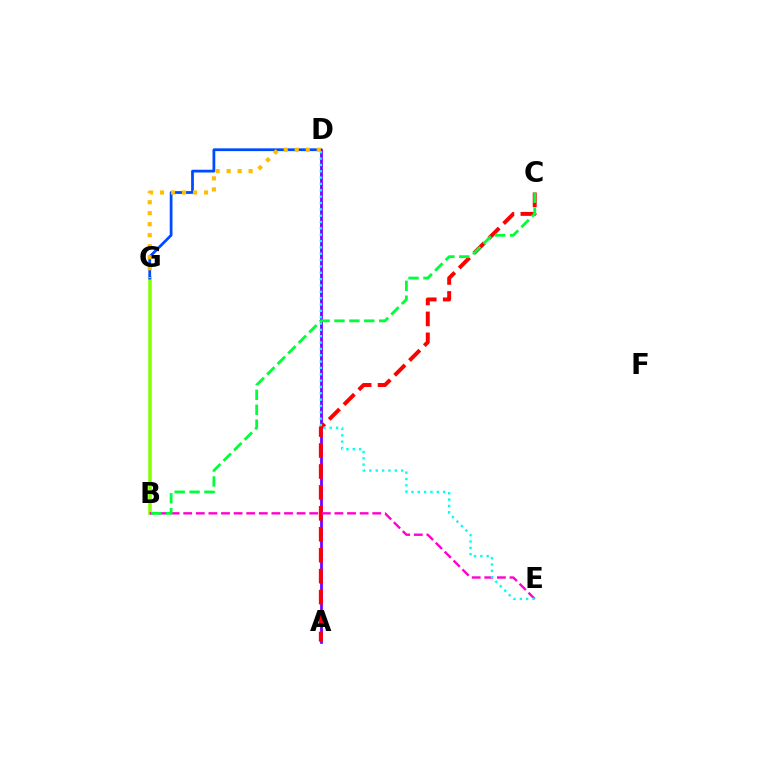{('B', 'G'): [{'color': '#84ff00', 'line_style': 'solid', 'thickness': 2.53}], ('D', 'G'): [{'color': '#004bff', 'line_style': 'solid', 'thickness': 1.99}, {'color': '#ffbd00', 'line_style': 'dotted', 'thickness': 2.99}], ('A', 'D'): [{'color': '#7200ff', 'line_style': 'solid', 'thickness': 1.99}], ('A', 'C'): [{'color': '#ff0000', 'line_style': 'dashed', 'thickness': 2.84}], ('B', 'E'): [{'color': '#ff00cf', 'line_style': 'dashed', 'thickness': 1.71}], ('D', 'E'): [{'color': '#00fff6', 'line_style': 'dotted', 'thickness': 1.72}], ('B', 'C'): [{'color': '#00ff39', 'line_style': 'dashed', 'thickness': 2.02}]}